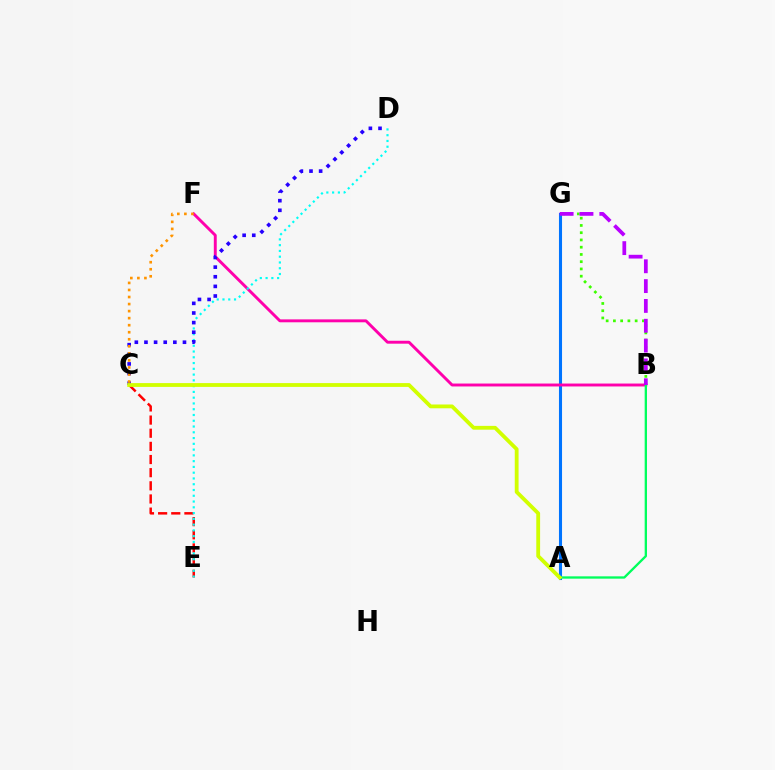{('A', 'G'): [{'color': '#0074ff', 'line_style': 'solid', 'thickness': 2.21}], ('C', 'E'): [{'color': '#ff0000', 'line_style': 'dashed', 'thickness': 1.79}], ('B', 'F'): [{'color': '#ff00ac', 'line_style': 'solid', 'thickness': 2.1}], ('D', 'E'): [{'color': '#00fff6', 'line_style': 'dotted', 'thickness': 1.57}], ('C', 'D'): [{'color': '#2500ff', 'line_style': 'dotted', 'thickness': 2.62}], ('A', 'B'): [{'color': '#00ff5c', 'line_style': 'solid', 'thickness': 1.67}], ('A', 'C'): [{'color': '#d1ff00', 'line_style': 'solid', 'thickness': 2.74}], ('B', 'G'): [{'color': '#3dff00', 'line_style': 'dotted', 'thickness': 1.97}, {'color': '#b900ff', 'line_style': 'dashed', 'thickness': 2.69}], ('C', 'F'): [{'color': '#ff9400', 'line_style': 'dotted', 'thickness': 1.91}]}